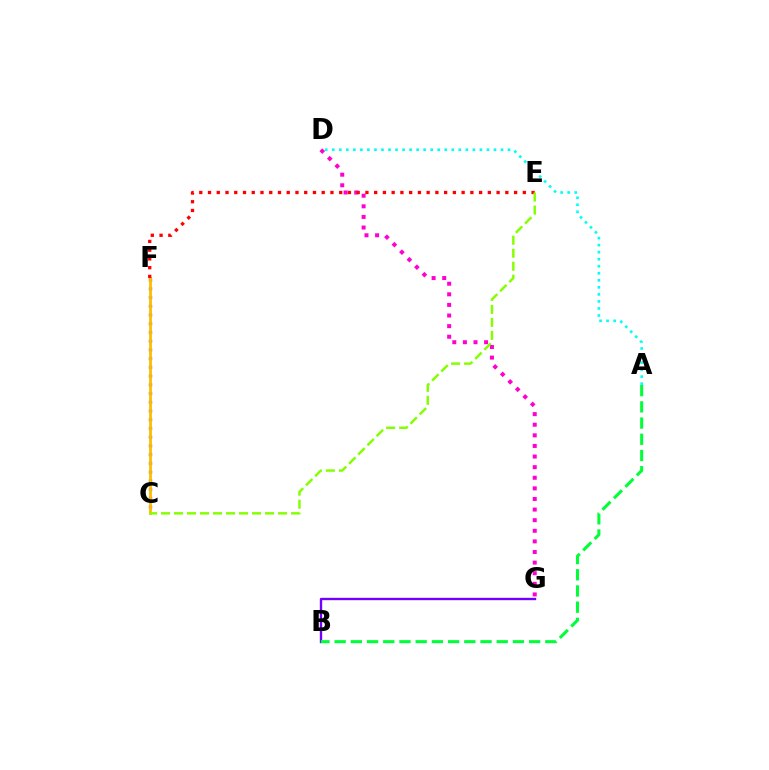{('C', 'F'): [{'color': '#004bff', 'line_style': 'dotted', 'thickness': 2.37}, {'color': '#ffbd00', 'line_style': 'solid', 'thickness': 2.05}], ('D', 'G'): [{'color': '#ff00cf', 'line_style': 'dotted', 'thickness': 2.88}], ('E', 'F'): [{'color': '#ff0000', 'line_style': 'dotted', 'thickness': 2.38}], ('A', 'D'): [{'color': '#00fff6', 'line_style': 'dotted', 'thickness': 1.91}], ('C', 'E'): [{'color': '#84ff00', 'line_style': 'dashed', 'thickness': 1.77}], ('B', 'G'): [{'color': '#7200ff', 'line_style': 'solid', 'thickness': 1.7}], ('A', 'B'): [{'color': '#00ff39', 'line_style': 'dashed', 'thickness': 2.2}]}